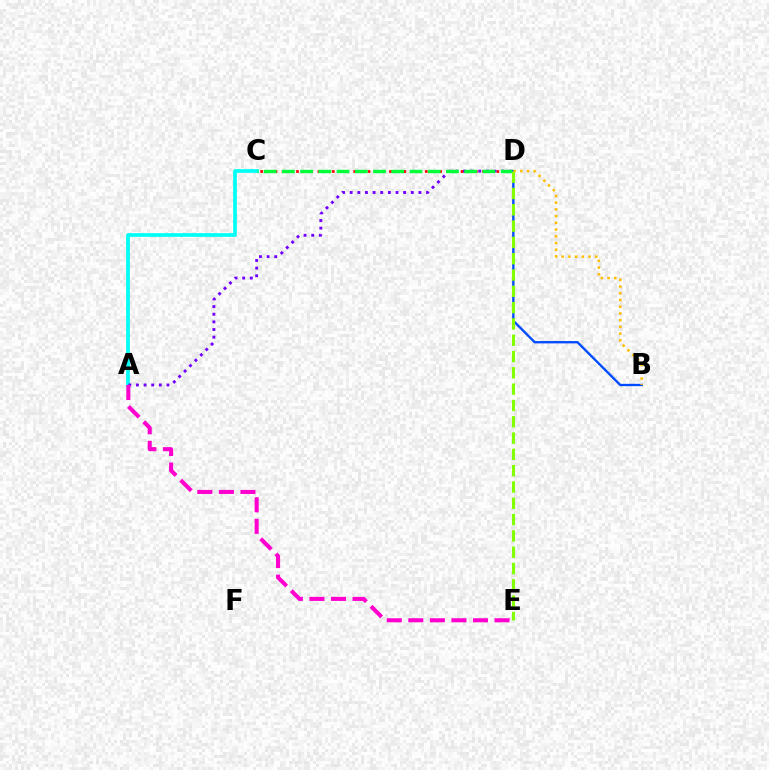{('A', 'C'): [{'color': '#00fff6', 'line_style': 'solid', 'thickness': 2.67}], ('C', 'D'): [{'color': '#ff0000', 'line_style': 'dotted', 'thickness': 1.94}, {'color': '#00ff39', 'line_style': 'dashed', 'thickness': 2.48}], ('A', 'D'): [{'color': '#7200ff', 'line_style': 'dotted', 'thickness': 2.07}], ('A', 'E'): [{'color': '#ff00cf', 'line_style': 'dashed', 'thickness': 2.93}], ('B', 'D'): [{'color': '#004bff', 'line_style': 'solid', 'thickness': 1.69}, {'color': '#ffbd00', 'line_style': 'dotted', 'thickness': 1.83}], ('D', 'E'): [{'color': '#84ff00', 'line_style': 'dashed', 'thickness': 2.22}]}